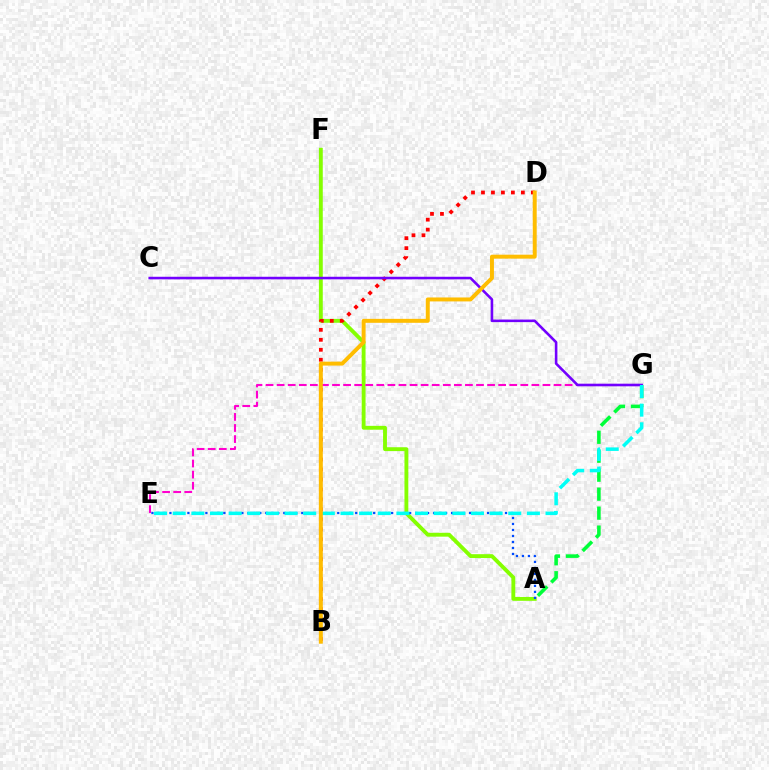{('A', 'F'): [{'color': '#84ff00', 'line_style': 'solid', 'thickness': 2.78}], ('B', 'D'): [{'color': '#ff0000', 'line_style': 'dotted', 'thickness': 2.71}, {'color': '#ffbd00', 'line_style': 'solid', 'thickness': 2.85}], ('A', 'G'): [{'color': '#00ff39', 'line_style': 'dashed', 'thickness': 2.58}], ('A', 'E'): [{'color': '#004bff', 'line_style': 'dotted', 'thickness': 1.63}], ('E', 'G'): [{'color': '#ff00cf', 'line_style': 'dashed', 'thickness': 1.5}, {'color': '#00fff6', 'line_style': 'dashed', 'thickness': 2.53}], ('C', 'G'): [{'color': '#7200ff', 'line_style': 'solid', 'thickness': 1.86}]}